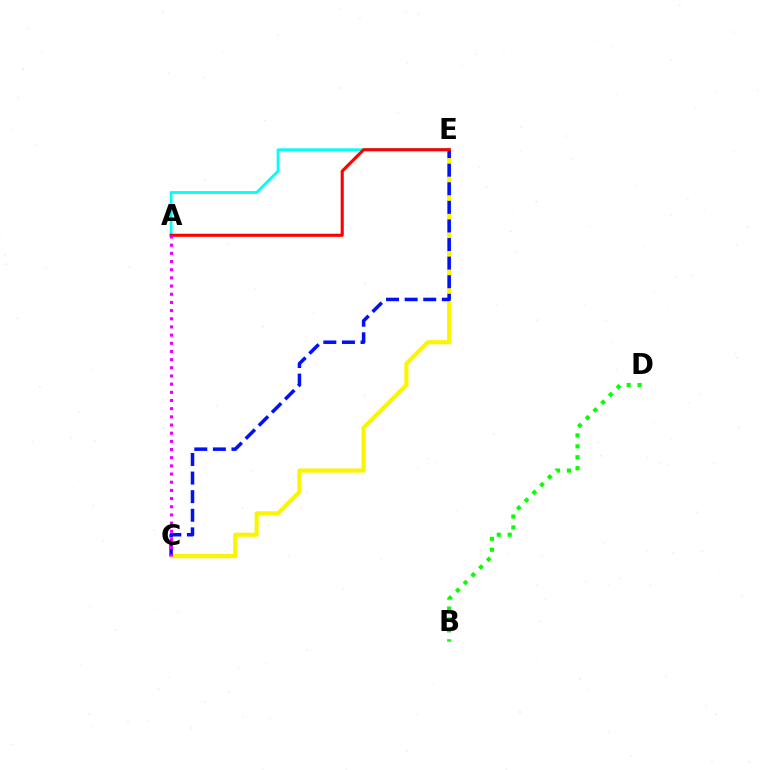{('C', 'E'): [{'color': '#fcf500', 'line_style': 'solid', 'thickness': 2.99}, {'color': '#0010ff', 'line_style': 'dashed', 'thickness': 2.53}], ('A', 'E'): [{'color': '#00fff6', 'line_style': 'solid', 'thickness': 2.01}, {'color': '#ff0000', 'line_style': 'solid', 'thickness': 2.22}], ('B', 'D'): [{'color': '#08ff00', 'line_style': 'dotted', 'thickness': 2.97}], ('A', 'C'): [{'color': '#ee00ff', 'line_style': 'dotted', 'thickness': 2.22}]}